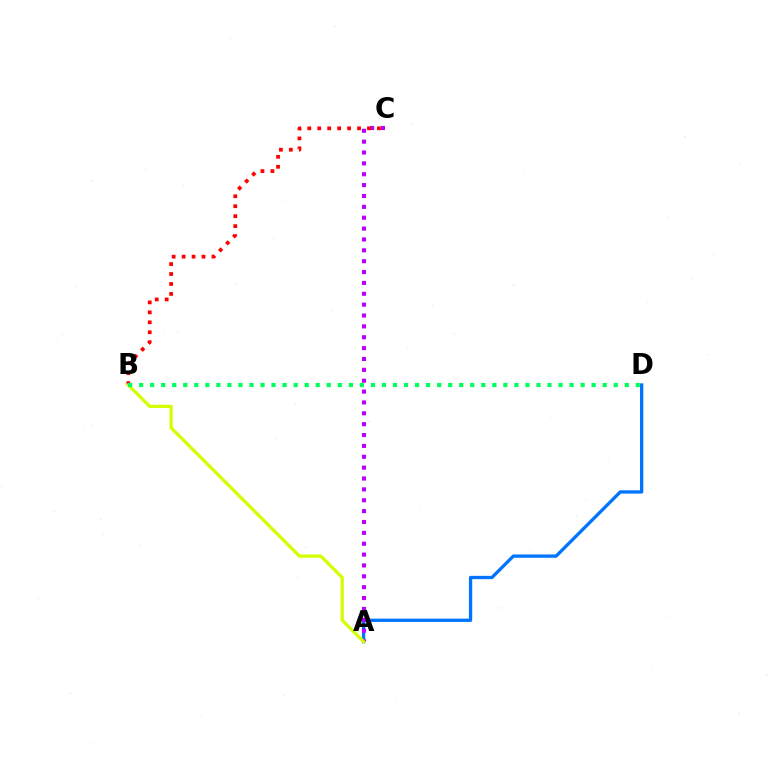{('A', 'D'): [{'color': '#0074ff', 'line_style': 'solid', 'thickness': 2.37}], ('A', 'C'): [{'color': '#b900ff', 'line_style': 'dotted', 'thickness': 2.95}], ('B', 'C'): [{'color': '#ff0000', 'line_style': 'dotted', 'thickness': 2.7}], ('A', 'B'): [{'color': '#d1ff00', 'line_style': 'solid', 'thickness': 2.33}], ('B', 'D'): [{'color': '#00ff5c', 'line_style': 'dotted', 'thickness': 3.0}]}